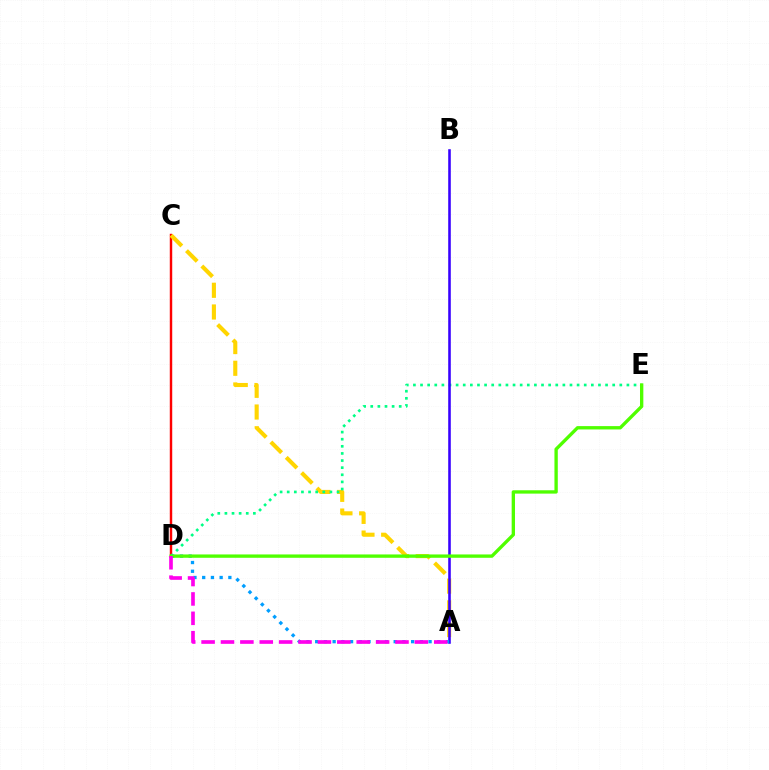{('C', 'D'): [{'color': '#ff0000', 'line_style': 'solid', 'thickness': 1.76}], ('A', 'C'): [{'color': '#ffd500', 'line_style': 'dashed', 'thickness': 2.95}], ('D', 'E'): [{'color': '#00ff86', 'line_style': 'dotted', 'thickness': 1.93}, {'color': '#4fff00', 'line_style': 'solid', 'thickness': 2.41}], ('A', 'B'): [{'color': '#3700ff', 'line_style': 'solid', 'thickness': 1.86}], ('A', 'D'): [{'color': '#009eff', 'line_style': 'dotted', 'thickness': 2.37}, {'color': '#ff00ed', 'line_style': 'dashed', 'thickness': 2.63}]}